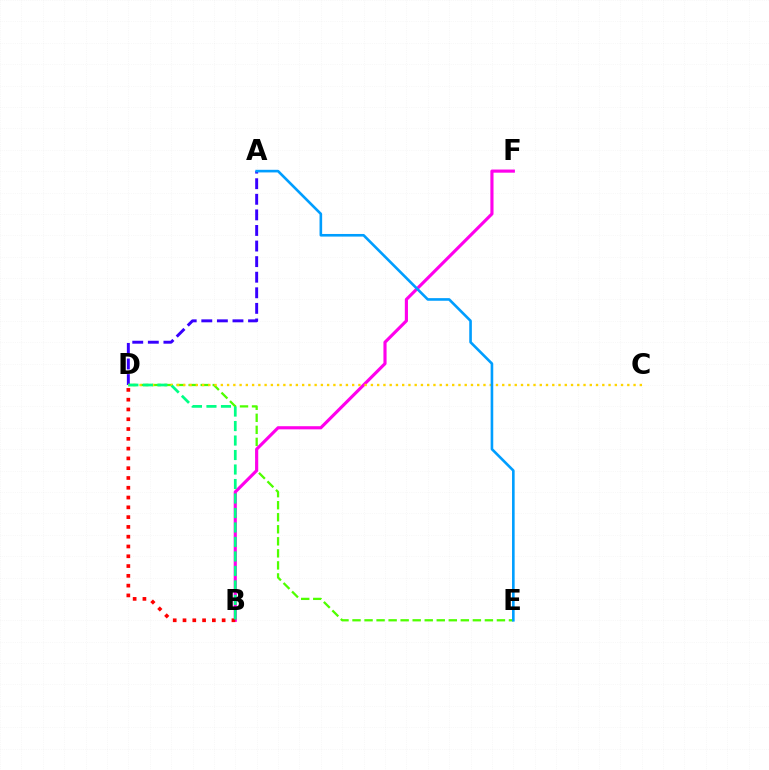{('D', 'E'): [{'color': '#4fff00', 'line_style': 'dashed', 'thickness': 1.63}], ('B', 'F'): [{'color': '#ff00ed', 'line_style': 'solid', 'thickness': 2.26}], ('A', 'D'): [{'color': '#3700ff', 'line_style': 'dashed', 'thickness': 2.12}], ('C', 'D'): [{'color': '#ffd500', 'line_style': 'dotted', 'thickness': 1.7}], ('B', 'D'): [{'color': '#ff0000', 'line_style': 'dotted', 'thickness': 2.66}, {'color': '#00ff86', 'line_style': 'dashed', 'thickness': 1.97}], ('A', 'E'): [{'color': '#009eff', 'line_style': 'solid', 'thickness': 1.89}]}